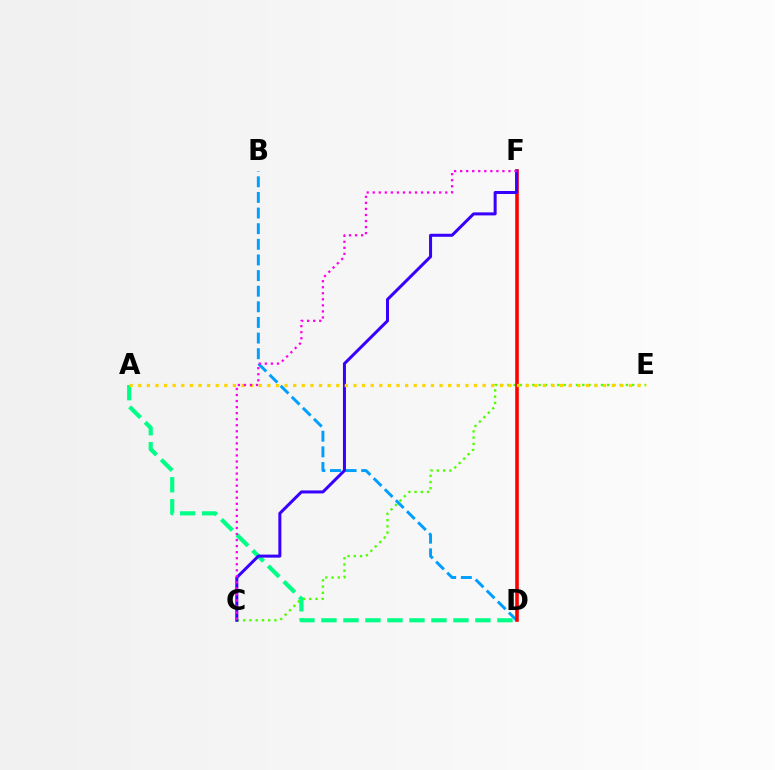{('C', 'E'): [{'color': '#4fff00', 'line_style': 'dotted', 'thickness': 1.69}], ('B', 'D'): [{'color': '#009eff', 'line_style': 'dashed', 'thickness': 2.12}], ('D', 'F'): [{'color': '#ff0000', 'line_style': 'solid', 'thickness': 2.59}], ('A', 'D'): [{'color': '#00ff86', 'line_style': 'dashed', 'thickness': 2.99}], ('C', 'F'): [{'color': '#3700ff', 'line_style': 'solid', 'thickness': 2.17}, {'color': '#ff00ed', 'line_style': 'dotted', 'thickness': 1.64}], ('A', 'E'): [{'color': '#ffd500', 'line_style': 'dotted', 'thickness': 2.34}]}